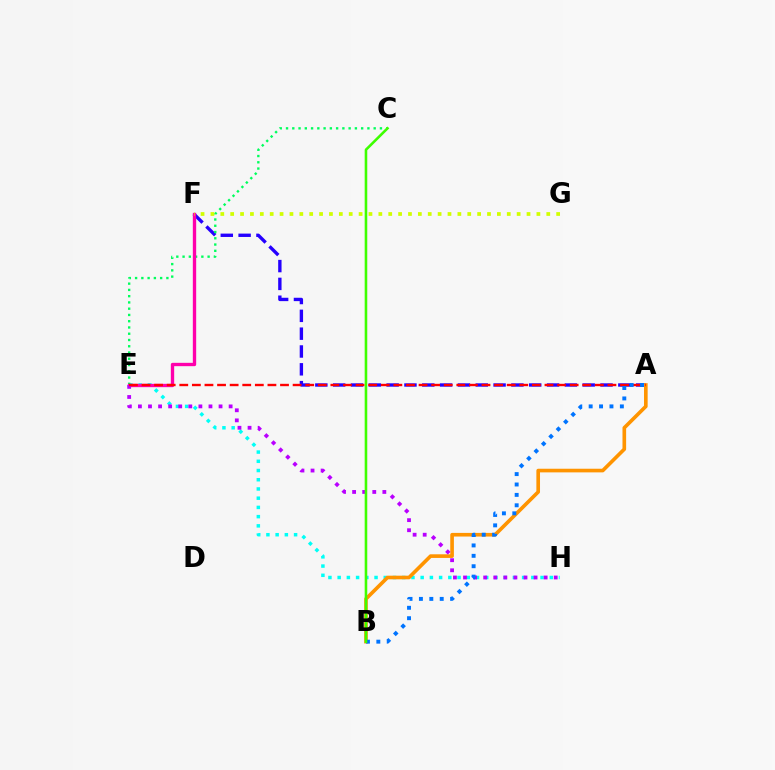{('A', 'F'): [{'color': '#2500ff', 'line_style': 'dashed', 'thickness': 2.42}], ('E', 'H'): [{'color': '#00fff6', 'line_style': 'dotted', 'thickness': 2.51}, {'color': '#b900ff', 'line_style': 'dotted', 'thickness': 2.74}], ('C', 'E'): [{'color': '#00ff5c', 'line_style': 'dotted', 'thickness': 1.7}], ('A', 'B'): [{'color': '#ff9400', 'line_style': 'solid', 'thickness': 2.62}, {'color': '#0074ff', 'line_style': 'dotted', 'thickness': 2.83}], ('E', 'F'): [{'color': '#ff00ac', 'line_style': 'solid', 'thickness': 2.41}], ('A', 'E'): [{'color': '#ff0000', 'line_style': 'dashed', 'thickness': 1.71}], ('F', 'G'): [{'color': '#d1ff00', 'line_style': 'dotted', 'thickness': 2.68}], ('B', 'C'): [{'color': '#3dff00', 'line_style': 'solid', 'thickness': 1.86}]}